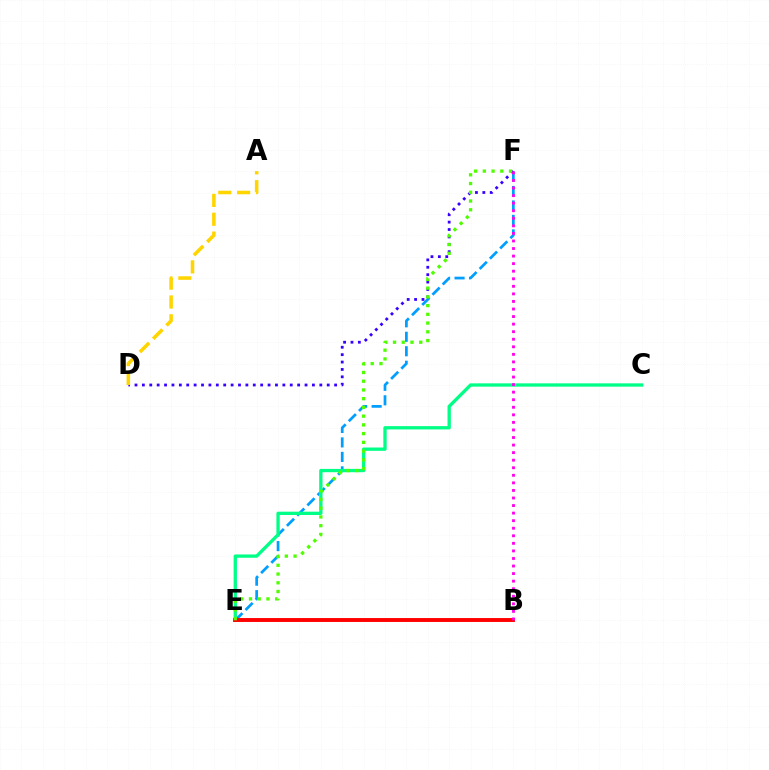{('E', 'F'): [{'color': '#009eff', 'line_style': 'dashed', 'thickness': 1.97}, {'color': '#4fff00', 'line_style': 'dotted', 'thickness': 2.37}], ('C', 'E'): [{'color': '#00ff86', 'line_style': 'solid', 'thickness': 2.38}], ('D', 'F'): [{'color': '#3700ff', 'line_style': 'dotted', 'thickness': 2.01}], ('A', 'D'): [{'color': '#ffd500', 'line_style': 'dashed', 'thickness': 2.56}], ('B', 'E'): [{'color': '#ff0000', 'line_style': 'solid', 'thickness': 2.81}], ('B', 'F'): [{'color': '#ff00ed', 'line_style': 'dotted', 'thickness': 2.05}]}